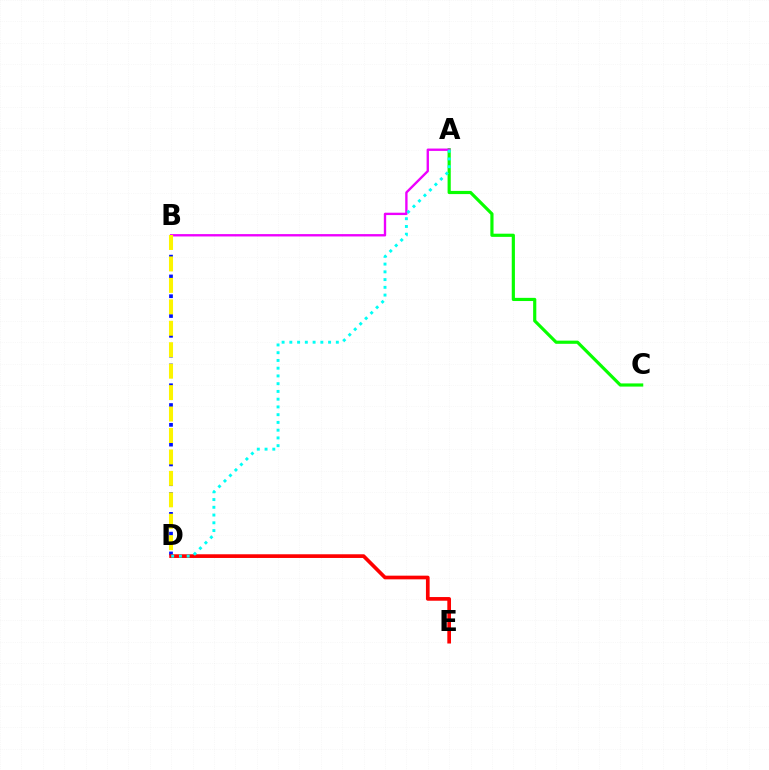{('A', 'C'): [{'color': '#08ff00', 'line_style': 'solid', 'thickness': 2.29}], ('B', 'D'): [{'color': '#0010ff', 'line_style': 'dotted', 'thickness': 2.69}, {'color': '#fcf500', 'line_style': 'dashed', 'thickness': 2.91}], ('D', 'E'): [{'color': '#ff0000', 'line_style': 'solid', 'thickness': 2.65}], ('A', 'B'): [{'color': '#ee00ff', 'line_style': 'solid', 'thickness': 1.7}], ('A', 'D'): [{'color': '#00fff6', 'line_style': 'dotted', 'thickness': 2.11}]}